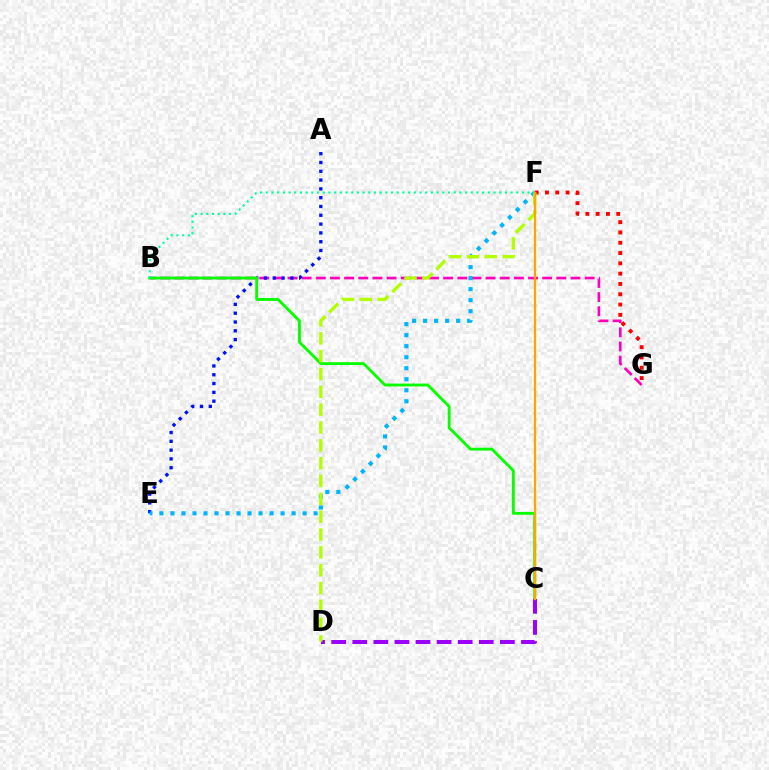{('F', 'G'): [{'color': '#ff0000', 'line_style': 'dotted', 'thickness': 2.8}], ('B', 'G'): [{'color': '#ff00bd', 'line_style': 'dashed', 'thickness': 1.92}], ('A', 'E'): [{'color': '#0010ff', 'line_style': 'dotted', 'thickness': 2.39}], ('B', 'C'): [{'color': '#08ff00', 'line_style': 'solid', 'thickness': 2.07}], ('C', 'D'): [{'color': '#9b00ff', 'line_style': 'dashed', 'thickness': 2.87}], ('E', 'F'): [{'color': '#00b5ff', 'line_style': 'dotted', 'thickness': 2.99}], ('D', 'F'): [{'color': '#b3ff00', 'line_style': 'dashed', 'thickness': 2.42}], ('B', 'F'): [{'color': '#00ff9d', 'line_style': 'dotted', 'thickness': 1.55}], ('C', 'F'): [{'color': '#ffa500', 'line_style': 'solid', 'thickness': 1.66}]}